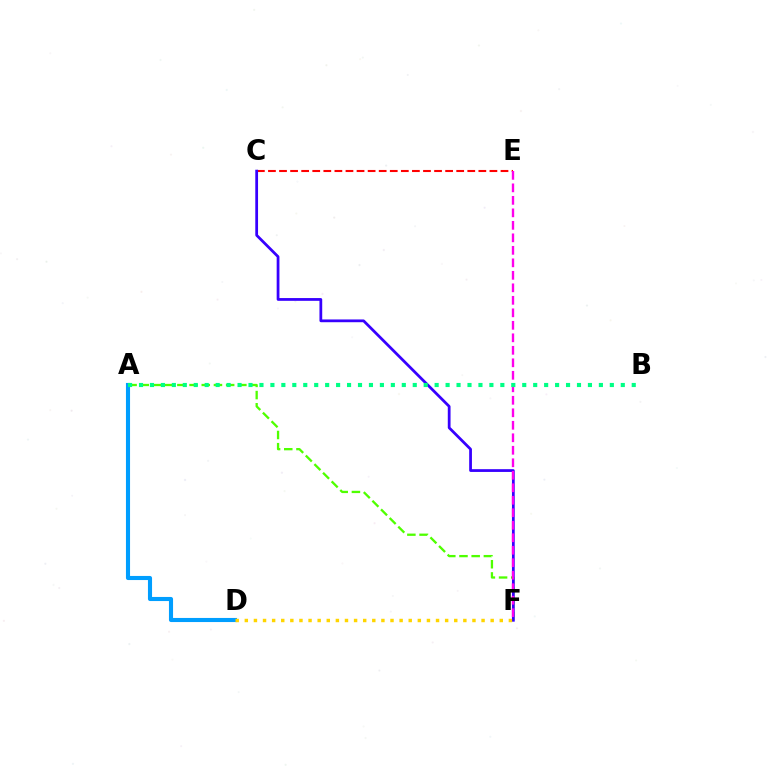{('A', 'F'): [{'color': '#4fff00', 'line_style': 'dashed', 'thickness': 1.66}], ('C', 'E'): [{'color': '#ff0000', 'line_style': 'dashed', 'thickness': 1.5}], ('A', 'D'): [{'color': '#009eff', 'line_style': 'solid', 'thickness': 2.95}], ('C', 'F'): [{'color': '#3700ff', 'line_style': 'solid', 'thickness': 1.99}], ('D', 'F'): [{'color': '#ffd500', 'line_style': 'dotted', 'thickness': 2.47}], ('E', 'F'): [{'color': '#ff00ed', 'line_style': 'dashed', 'thickness': 1.7}], ('A', 'B'): [{'color': '#00ff86', 'line_style': 'dotted', 'thickness': 2.97}]}